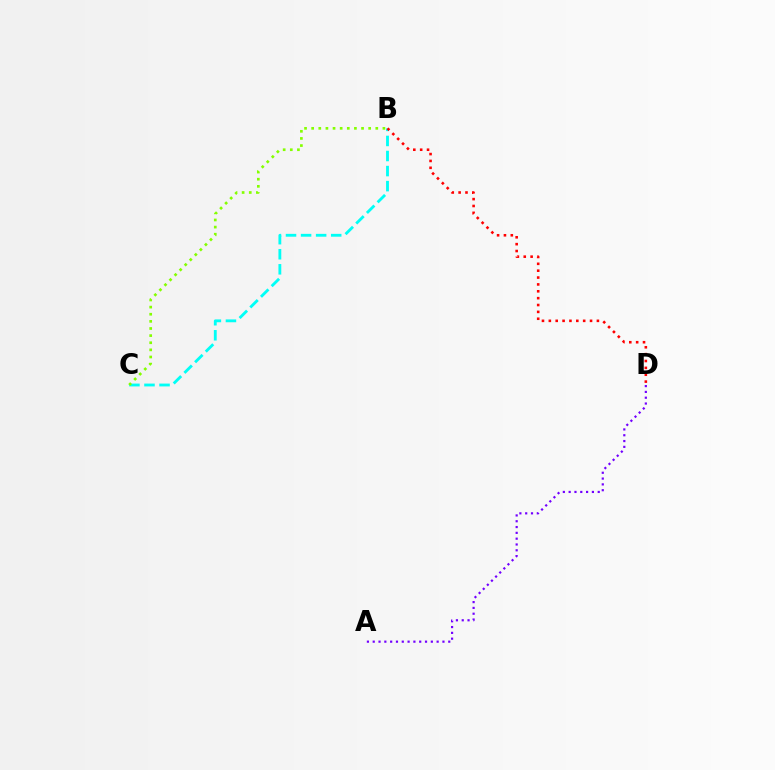{('A', 'D'): [{'color': '#7200ff', 'line_style': 'dotted', 'thickness': 1.58}], ('B', 'C'): [{'color': '#00fff6', 'line_style': 'dashed', 'thickness': 2.05}, {'color': '#84ff00', 'line_style': 'dotted', 'thickness': 1.94}], ('B', 'D'): [{'color': '#ff0000', 'line_style': 'dotted', 'thickness': 1.87}]}